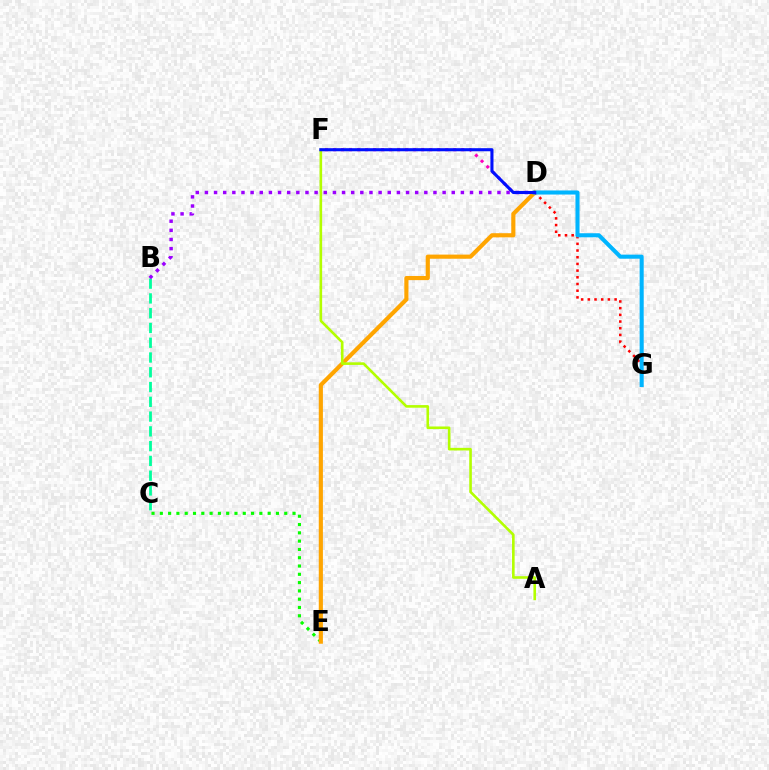{('D', 'F'): [{'color': '#ff00bd', 'line_style': 'dotted', 'thickness': 2.18}, {'color': '#0010ff', 'line_style': 'solid', 'thickness': 2.22}], ('C', 'E'): [{'color': '#08ff00', 'line_style': 'dotted', 'thickness': 2.25}], ('D', 'E'): [{'color': '#ffa500', 'line_style': 'solid', 'thickness': 2.98}], ('B', 'C'): [{'color': '#00ff9d', 'line_style': 'dashed', 'thickness': 2.01}], ('D', 'G'): [{'color': '#ff0000', 'line_style': 'dotted', 'thickness': 1.82}, {'color': '#00b5ff', 'line_style': 'solid', 'thickness': 2.93}], ('B', 'D'): [{'color': '#9b00ff', 'line_style': 'dotted', 'thickness': 2.48}], ('A', 'F'): [{'color': '#b3ff00', 'line_style': 'solid', 'thickness': 1.88}]}